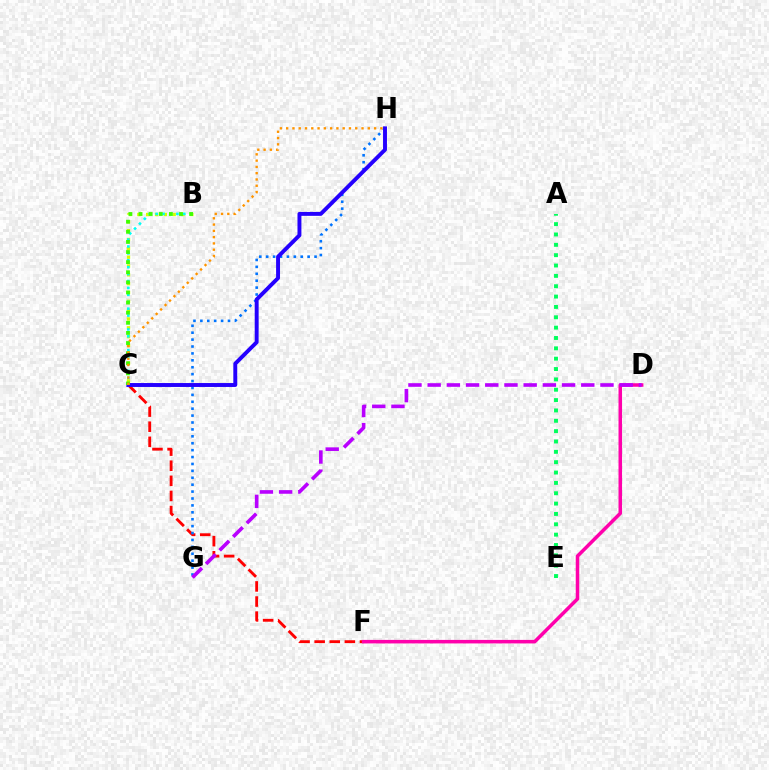{('C', 'F'): [{'color': '#ff0000', 'line_style': 'dashed', 'thickness': 2.05}], ('G', 'H'): [{'color': '#0074ff', 'line_style': 'dotted', 'thickness': 1.88}], ('B', 'C'): [{'color': '#d1ff00', 'line_style': 'dotted', 'thickness': 2.4}, {'color': '#00fff6', 'line_style': 'dotted', 'thickness': 1.88}, {'color': '#3dff00', 'line_style': 'dotted', 'thickness': 2.75}], ('D', 'F'): [{'color': '#ff00ac', 'line_style': 'solid', 'thickness': 2.54}], ('D', 'G'): [{'color': '#b900ff', 'line_style': 'dashed', 'thickness': 2.61}], ('C', 'H'): [{'color': '#2500ff', 'line_style': 'solid', 'thickness': 2.82}, {'color': '#ff9400', 'line_style': 'dotted', 'thickness': 1.71}], ('A', 'E'): [{'color': '#00ff5c', 'line_style': 'dotted', 'thickness': 2.81}]}